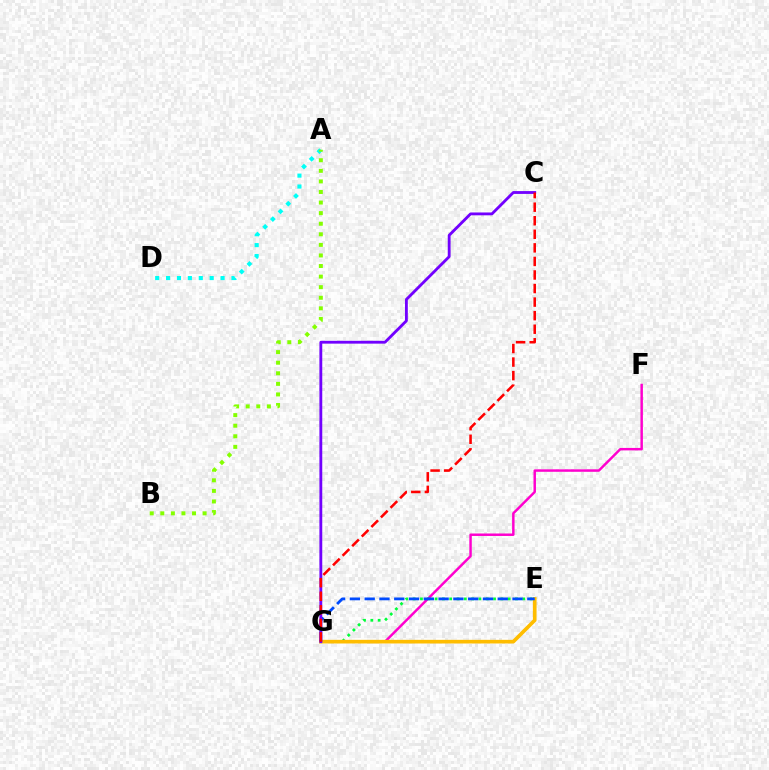{('A', 'D'): [{'color': '#00fff6', 'line_style': 'dotted', 'thickness': 2.96}], ('F', 'G'): [{'color': '#ff00cf', 'line_style': 'solid', 'thickness': 1.78}], ('E', 'G'): [{'color': '#00ff39', 'line_style': 'dotted', 'thickness': 1.99}, {'color': '#ffbd00', 'line_style': 'solid', 'thickness': 2.63}, {'color': '#004bff', 'line_style': 'dashed', 'thickness': 2.01}], ('A', 'B'): [{'color': '#84ff00', 'line_style': 'dotted', 'thickness': 2.87}], ('C', 'G'): [{'color': '#7200ff', 'line_style': 'solid', 'thickness': 2.04}, {'color': '#ff0000', 'line_style': 'dashed', 'thickness': 1.84}]}